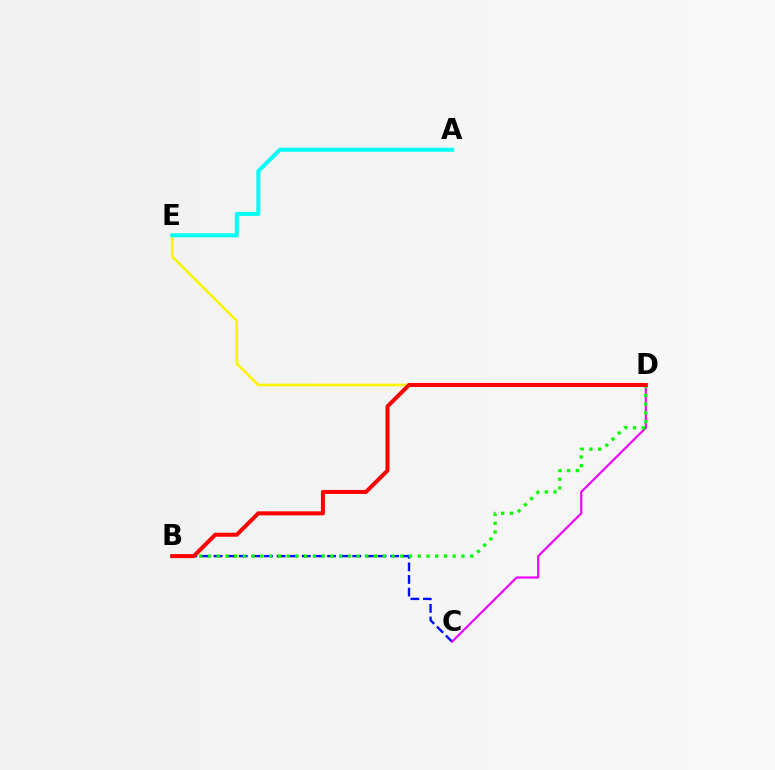{('B', 'C'): [{'color': '#0010ff', 'line_style': 'dashed', 'thickness': 1.71}], ('C', 'D'): [{'color': '#ee00ff', 'line_style': 'solid', 'thickness': 1.56}], ('B', 'D'): [{'color': '#08ff00', 'line_style': 'dotted', 'thickness': 2.37}, {'color': '#ff0000', 'line_style': 'solid', 'thickness': 2.89}], ('D', 'E'): [{'color': '#fcf500', 'line_style': 'solid', 'thickness': 1.9}], ('A', 'E'): [{'color': '#00fff6', 'line_style': 'solid', 'thickness': 2.89}]}